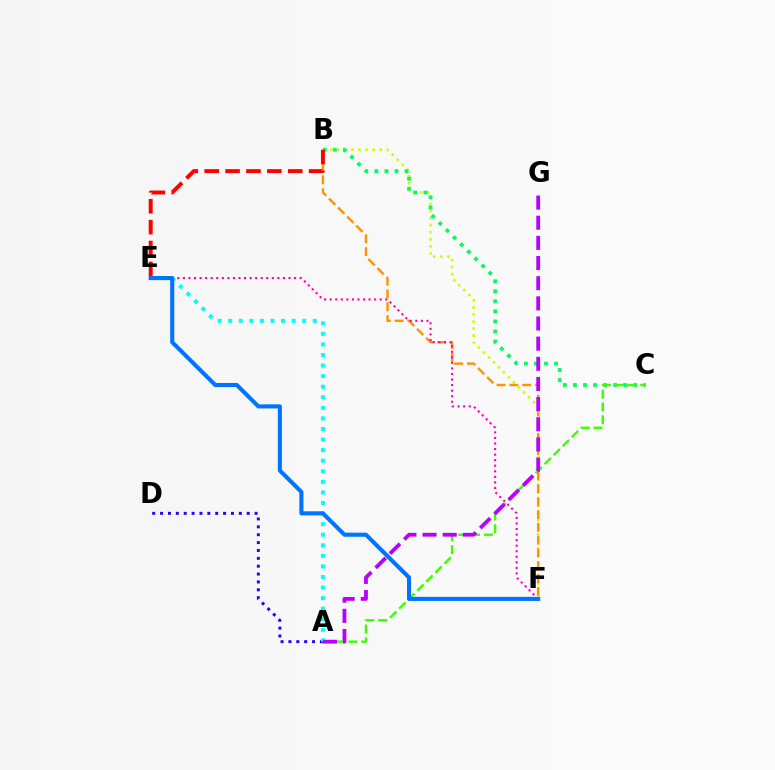{('B', 'F'): [{'color': '#d1ff00', 'line_style': 'dotted', 'thickness': 1.92}, {'color': '#ff9400', 'line_style': 'dashed', 'thickness': 1.74}], ('A', 'D'): [{'color': '#2500ff', 'line_style': 'dotted', 'thickness': 2.14}], ('A', 'E'): [{'color': '#00fff6', 'line_style': 'dotted', 'thickness': 2.87}], ('B', 'C'): [{'color': '#00ff5c', 'line_style': 'dotted', 'thickness': 2.73}], ('A', 'C'): [{'color': '#3dff00', 'line_style': 'dashed', 'thickness': 1.74}], ('E', 'F'): [{'color': '#ff00ac', 'line_style': 'dotted', 'thickness': 1.51}, {'color': '#0074ff', 'line_style': 'solid', 'thickness': 2.95}], ('A', 'G'): [{'color': '#b900ff', 'line_style': 'dashed', 'thickness': 2.74}], ('B', 'E'): [{'color': '#ff0000', 'line_style': 'dashed', 'thickness': 2.84}]}